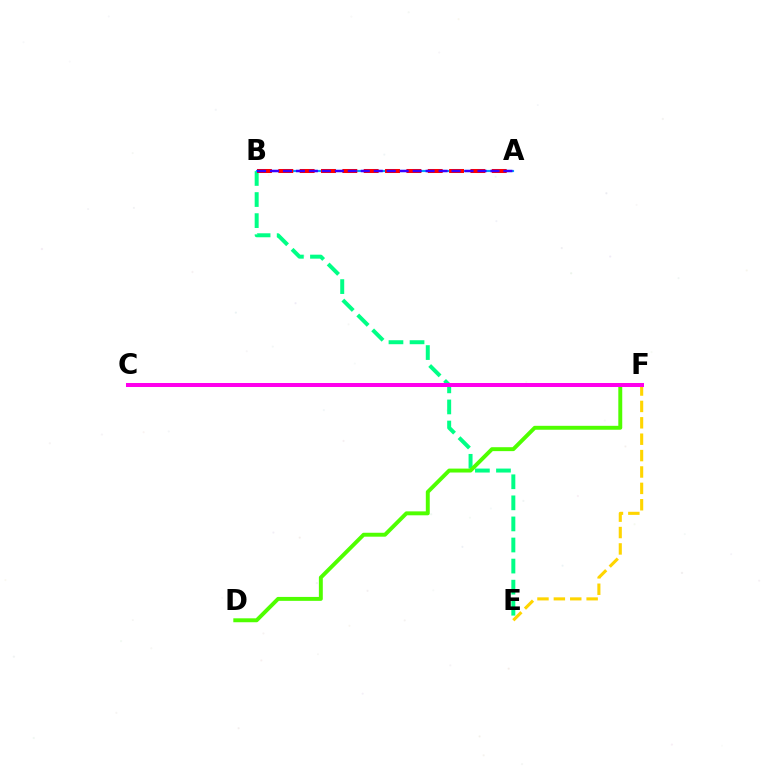{('E', 'F'): [{'color': '#ffd500', 'line_style': 'dashed', 'thickness': 2.23}], ('B', 'E'): [{'color': '#00ff86', 'line_style': 'dashed', 'thickness': 2.86}], ('A', 'B'): [{'color': '#009eff', 'line_style': 'solid', 'thickness': 1.54}, {'color': '#ff0000', 'line_style': 'dashed', 'thickness': 2.9}, {'color': '#3700ff', 'line_style': 'dashed', 'thickness': 1.76}], ('D', 'F'): [{'color': '#4fff00', 'line_style': 'solid', 'thickness': 2.83}], ('C', 'F'): [{'color': '#ff00ed', 'line_style': 'solid', 'thickness': 2.88}]}